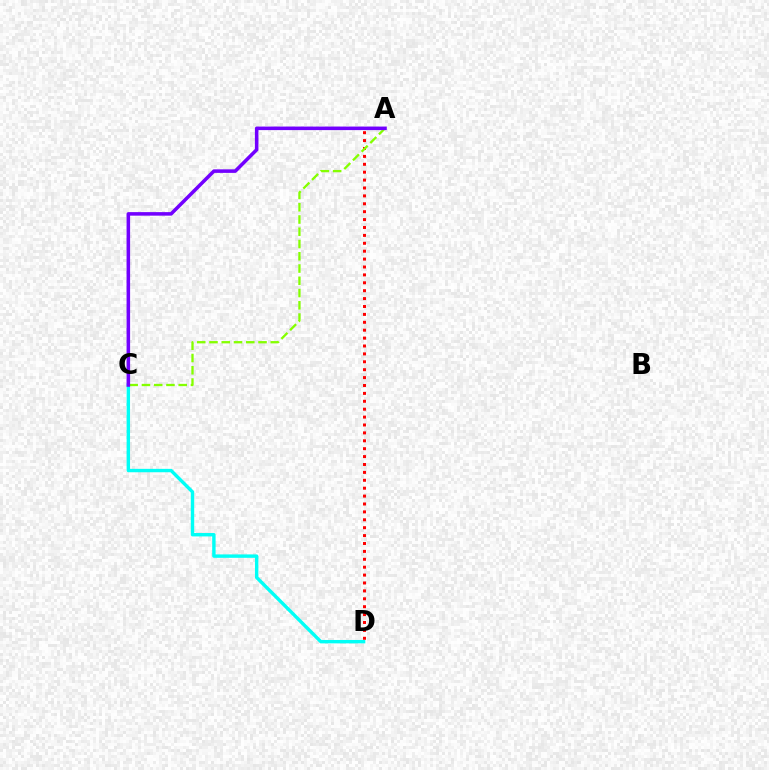{('A', 'D'): [{'color': '#ff0000', 'line_style': 'dotted', 'thickness': 2.15}], ('C', 'D'): [{'color': '#00fff6', 'line_style': 'solid', 'thickness': 2.45}], ('A', 'C'): [{'color': '#84ff00', 'line_style': 'dashed', 'thickness': 1.67}, {'color': '#7200ff', 'line_style': 'solid', 'thickness': 2.55}]}